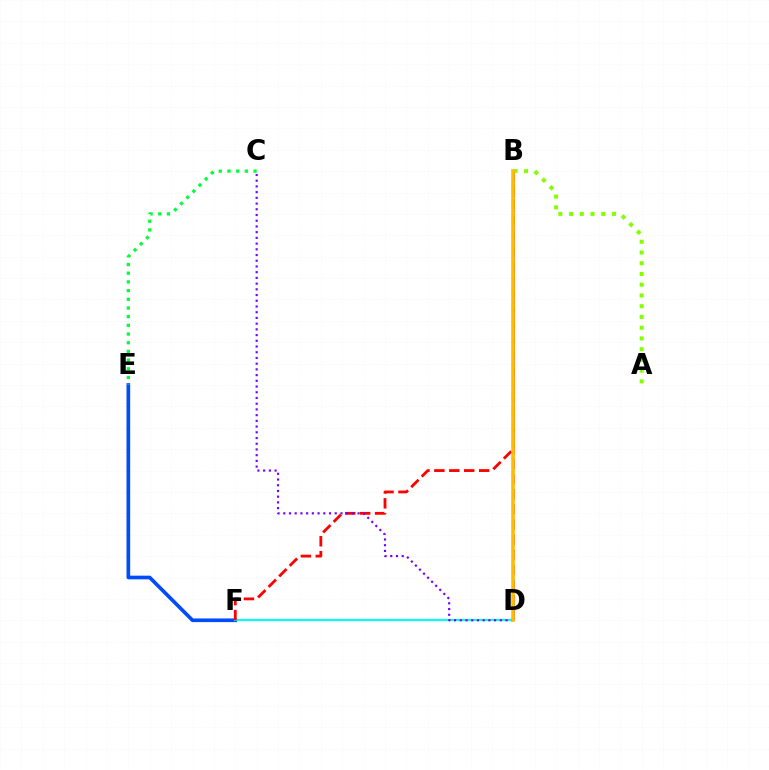{('E', 'F'): [{'color': '#004bff', 'line_style': 'solid', 'thickness': 2.64}], ('C', 'E'): [{'color': '#00ff39', 'line_style': 'dotted', 'thickness': 2.36}], ('B', 'D'): [{'color': '#ff00cf', 'line_style': 'dashed', 'thickness': 2.05}, {'color': '#ffbd00', 'line_style': 'solid', 'thickness': 2.59}], ('D', 'F'): [{'color': '#00fff6', 'line_style': 'solid', 'thickness': 1.54}], ('B', 'F'): [{'color': '#ff0000', 'line_style': 'dashed', 'thickness': 2.03}], ('A', 'B'): [{'color': '#84ff00', 'line_style': 'dotted', 'thickness': 2.92}], ('C', 'D'): [{'color': '#7200ff', 'line_style': 'dotted', 'thickness': 1.55}]}